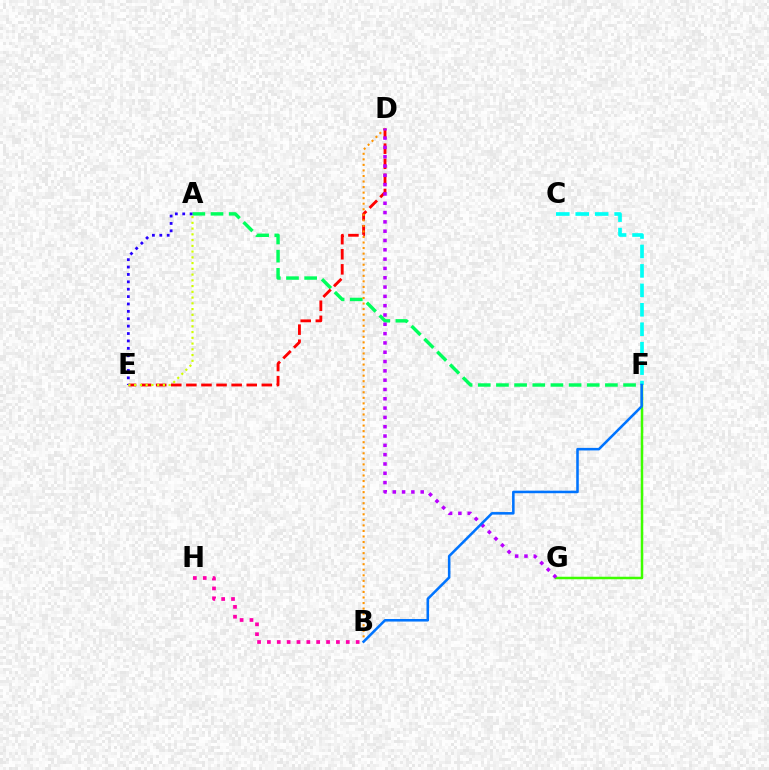{('A', 'F'): [{'color': '#00ff5c', 'line_style': 'dashed', 'thickness': 2.47}], ('D', 'E'): [{'color': '#ff0000', 'line_style': 'dashed', 'thickness': 2.05}], ('B', 'D'): [{'color': '#ff9400', 'line_style': 'dotted', 'thickness': 1.51}], ('B', 'H'): [{'color': '#ff00ac', 'line_style': 'dotted', 'thickness': 2.68}], ('F', 'G'): [{'color': '#3dff00', 'line_style': 'solid', 'thickness': 1.8}], ('D', 'G'): [{'color': '#b900ff', 'line_style': 'dotted', 'thickness': 2.53}], ('A', 'E'): [{'color': '#2500ff', 'line_style': 'dotted', 'thickness': 2.01}, {'color': '#d1ff00', 'line_style': 'dotted', 'thickness': 1.56}], ('C', 'F'): [{'color': '#00fff6', 'line_style': 'dashed', 'thickness': 2.64}], ('B', 'F'): [{'color': '#0074ff', 'line_style': 'solid', 'thickness': 1.84}]}